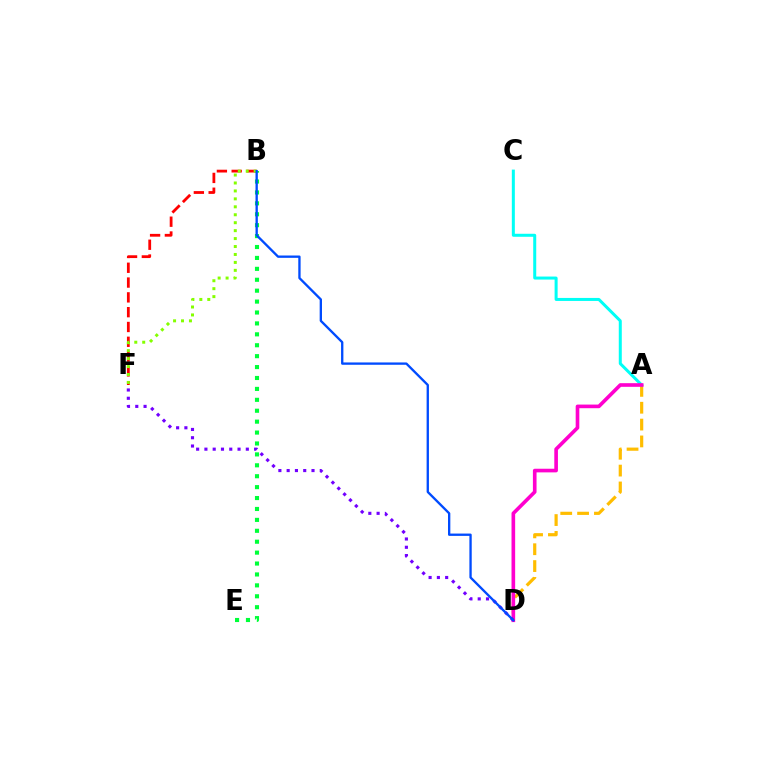{('B', 'E'): [{'color': '#00ff39', 'line_style': 'dotted', 'thickness': 2.97}], ('A', 'D'): [{'color': '#ffbd00', 'line_style': 'dashed', 'thickness': 2.29}, {'color': '#ff00cf', 'line_style': 'solid', 'thickness': 2.62}], ('B', 'F'): [{'color': '#ff0000', 'line_style': 'dashed', 'thickness': 2.01}, {'color': '#84ff00', 'line_style': 'dotted', 'thickness': 2.16}], ('A', 'C'): [{'color': '#00fff6', 'line_style': 'solid', 'thickness': 2.17}], ('D', 'F'): [{'color': '#7200ff', 'line_style': 'dotted', 'thickness': 2.25}], ('B', 'D'): [{'color': '#004bff', 'line_style': 'solid', 'thickness': 1.68}]}